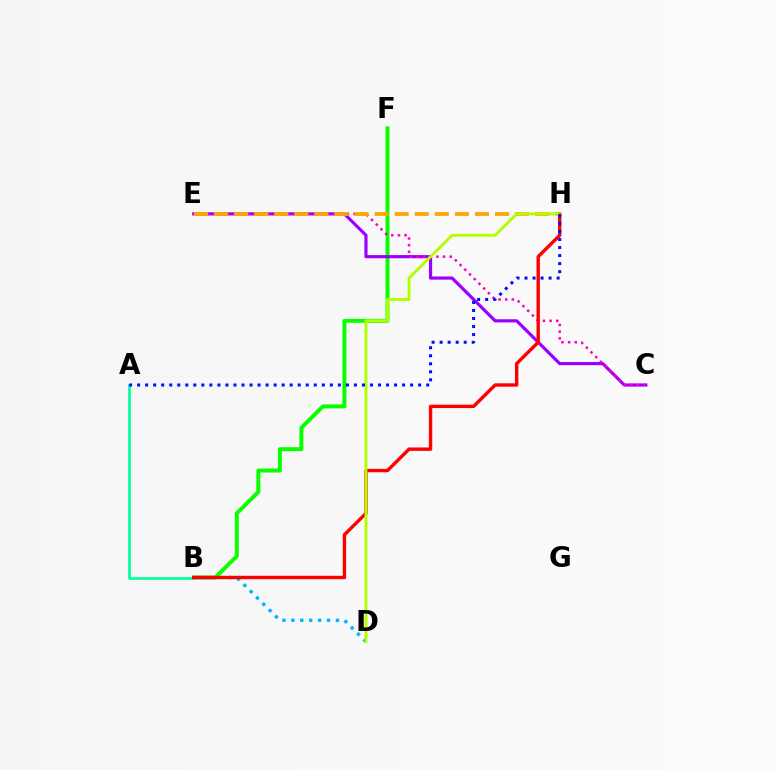{('B', 'F'): [{'color': '#08ff00', 'line_style': 'solid', 'thickness': 2.84}], ('B', 'D'): [{'color': '#00b5ff', 'line_style': 'dotted', 'thickness': 2.42}], ('C', 'E'): [{'color': '#9b00ff', 'line_style': 'solid', 'thickness': 2.29}, {'color': '#ff00bd', 'line_style': 'dotted', 'thickness': 1.81}], ('E', 'H'): [{'color': '#ffa500', 'line_style': 'dashed', 'thickness': 2.73}], ('A', 'B'): [{'color': '#00ff9d', 'line_style': 'solid', 'thickness': 1.93}], ('B', 'H'): [{'color': '#ff0000', 'line_style': 'solid', 'thickness': 2.45}], ('D', 'H'): [{'color': '#b3ff00', 'line_style': 'solid', 'thickness': 2.1}], ('A', 'H'): [{'color': '#0010ff', 'line_style': 'dotted', 'thickness': 2.18}]}